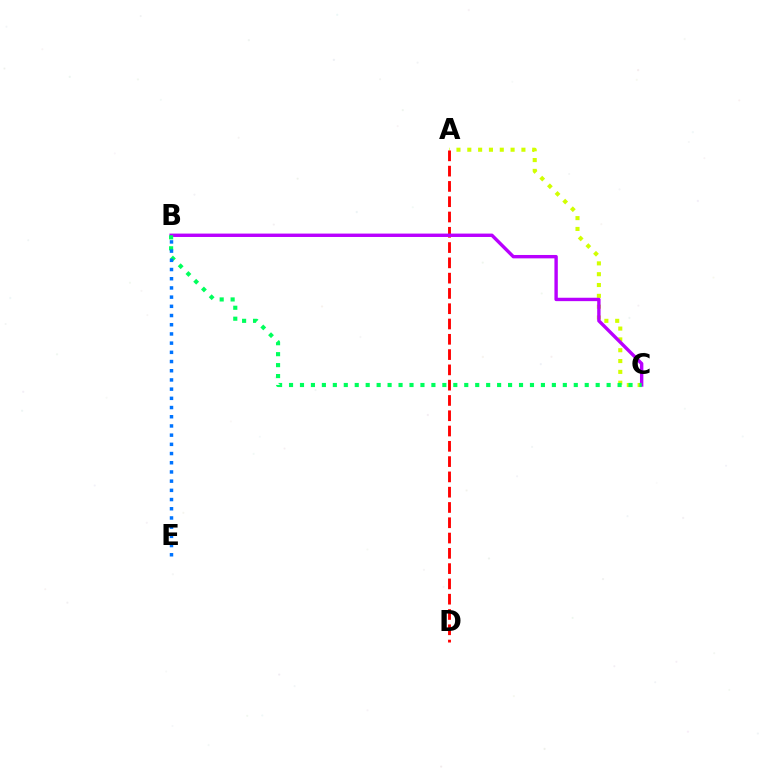{('A', 'C'): [{'color': '#d1ff00', 'line_style': 'dotted', 'thickness': 2.94}], ('A', 'D'): [{'color': '#ff0000', 'line_style': 'dashed', 'thickness': 2.08}], ('B', 'C'): [{'color': '#b900ff', 'line_style': 'solid', 'thickness': 2.44}, {'color': '#00ff5c', 'line_style': 'dotted', 'thickness': 2.98}], ('B', 'E'): [{'color': '#0074ff', 'line_style': 'dotted', 'thickness': 2.5}]}